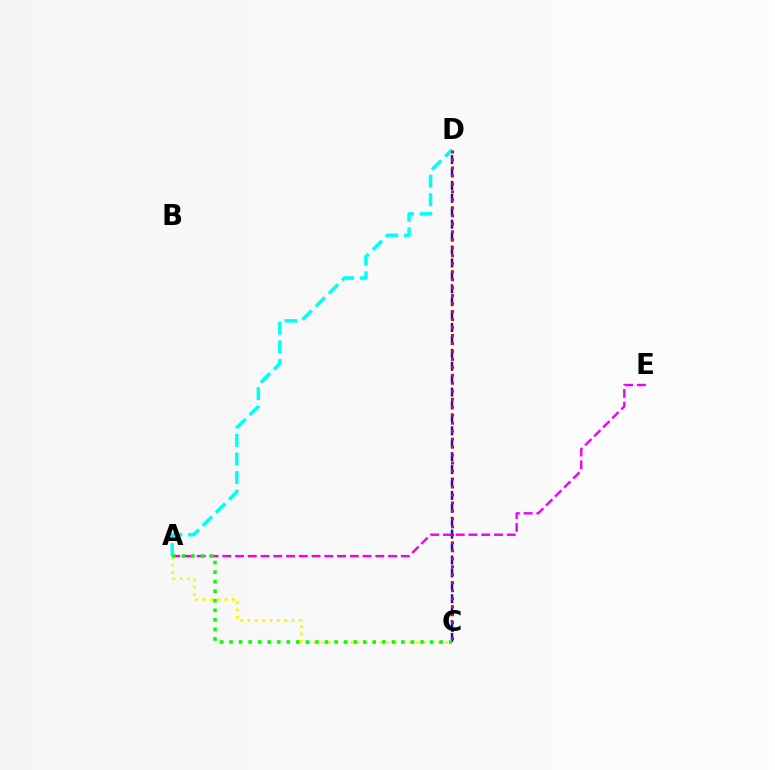{('A', 'E'): [{'color': '#ee00ff', 'line_style': 'dashed', 'thickness': 1.73}], ('A', 'C'): [{'color': '#fcf500', 'line_style': 'dotted', 'thickness': 1.99}, {'color': '#08ff00', 'line_style': 'dotted', 'thickness': 2.59}], ('C', 'D'): [{'color': '#0010ff', 'line_style': 'dashed', 'thickness': 1.75}, {'color': '#ff0000', 'line_style': 'dotted', 'thickness': 2.17}], ('A', 'D'): [{'color': '#00fff6', 'line_style': 'dashed', 'thickness': 2.52}]}